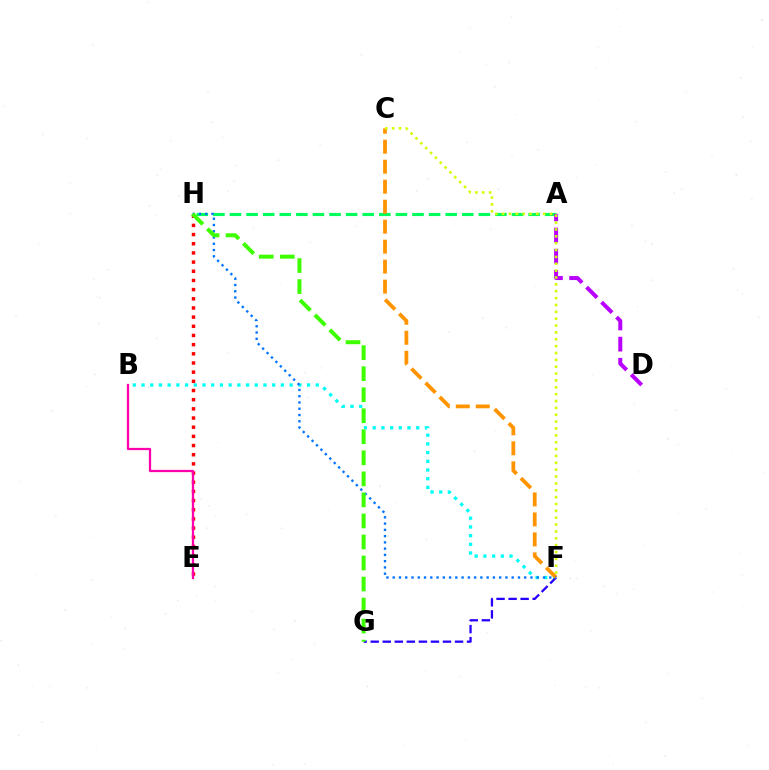{('A', 'H'): [{'color': '#00ff5c', 'line_style': 'dashed', 'thickness': 2.25}], ('B', 'F'): [{'color': '#00fff6', 'line_style': 'dotted', 'thickness': 2.37}], ('E', 'H'): [{'color': '#ff0000', 'line_style': 'dotted', 'thickness': 2.49}], ('F', 'G'): [{'color': '#2500ff', 'line_style': 'dashed', 'thickness': 1.64}], ('A', 'D'): [{'color': '#b900ff', 'line_style': 'dashed', 'thickness': 2.88}], ('C', 'F'): [{'color': '#ff9400', 'line_style': 'dashed', 'thickness': 2.72}, {'color': '#d1ff00', 'line_style': 'dotted', 'thickness': 1.86}], ('F', 'H'): [{'color': '#0074ff', 'line_style': 'dotted', 'thickness': 1.7}], ('B', 'E'): [{'color': '#ff00ac', 'line_style': 'solid', 'thickness': 1.63}], ('G', 'H'): [{'color': '#3dff00', 'line_style': 'dashed', 'thickness': 2.86}]}